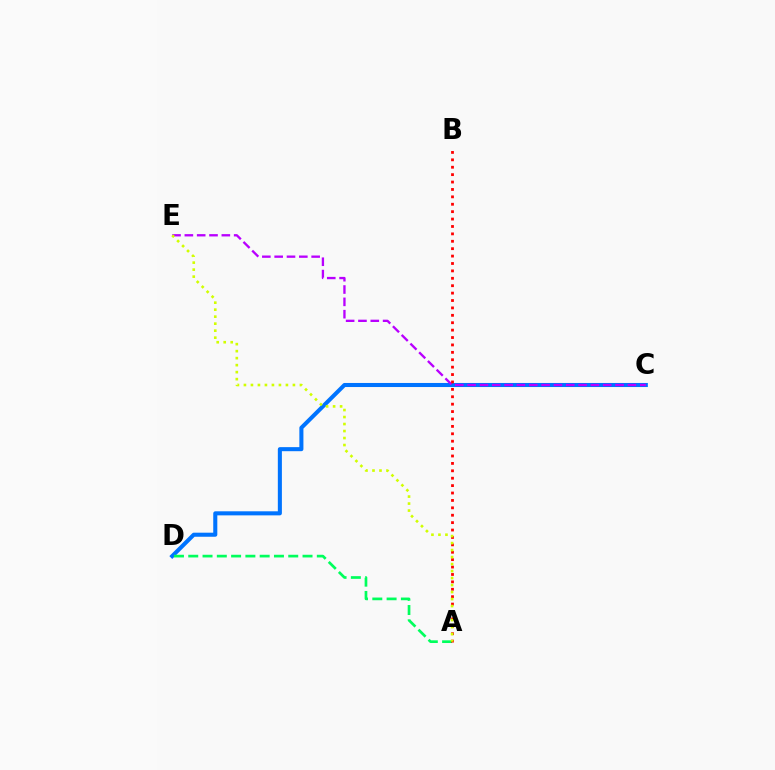{('C', 'D'): [{'color': '#0074ff', 'line_style': 'solid', 'thickness': 2.92}], ('A', 'D'): [{'color': '#00ff5c', 'line_style': 'dashed', 'thickness': 1.94}], ('C', 'E'): [{'color': '#b900ff', 'line_style': 'dashed', 'thickness': 1.67}], ('A', 'B'): [{'color': '#ff0000', 'line_style': 'dotted', 'thickness': 2.01}], ('A', 'E'): [{'color': '#d1ff00', 'line_style': 'dotted', 'thickness': 1.9}]}